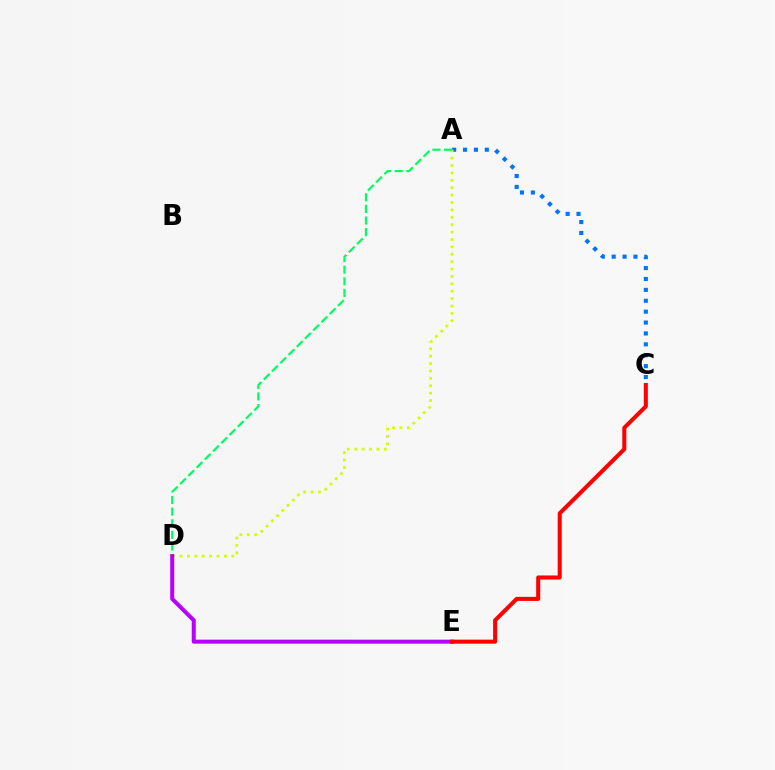{('A', 'C'): [{'color': '#0074ff', 'line_style': 'dotted', 'thickness': 2.96}], ('A', 'D'): [{'color': '#d1ff00', 'line_style': 'dotted', 'thickness': 2.01}, {'color': '#00ff5c', 'line_style': 'dashed', 'thickness': 1.58}], ('D', 'E'): [{'color': '#b900ff', 'line_style': 'solid', 'thickness': 2.89}], ('C', 'E'): [{'color': '#ff0000', 'line_style': 'solid', 'thickness': 2.92}]}